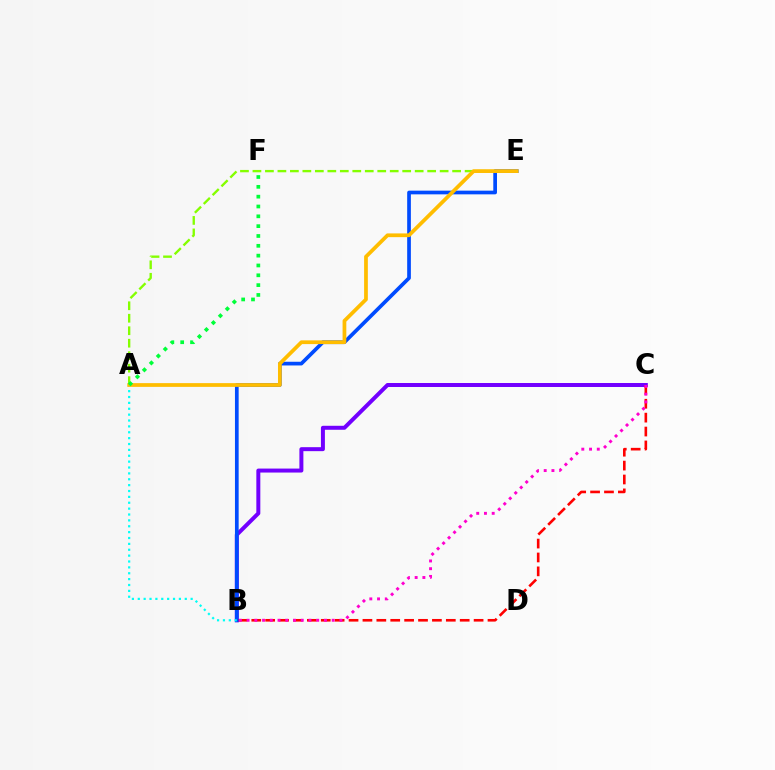{('B', 'C'): [{'color': '#7200ff', 'line_style': 'solid', 'thickness': 2.87}, {'color': '#ff0000', 'line_style': 'dashed', 'thickness': 1.89}, {'color': '#ff00cf', 'line_style': 'dotted', 'thickness': 2.1}], ('A', 'E'): [{'color': '#84ff00', 'line_style': 'dashed', 'thickness': 1.7}, {'color': '#ffbd00', 'line_style': 'solid', 'thickness': 2.7}], ('B', 'E'): [{'color': '#004bff', 'line_style': 'solid', 'thickness': 2.66}], ('A', 'B'): [{'color': '#00fff6', 'line_style': 'dotted', 'thickness': 1.6}], ('A', 'F'): [{'color': '#00ff39', 'line_style': 'dotted', 'thickness': 2.67}]}